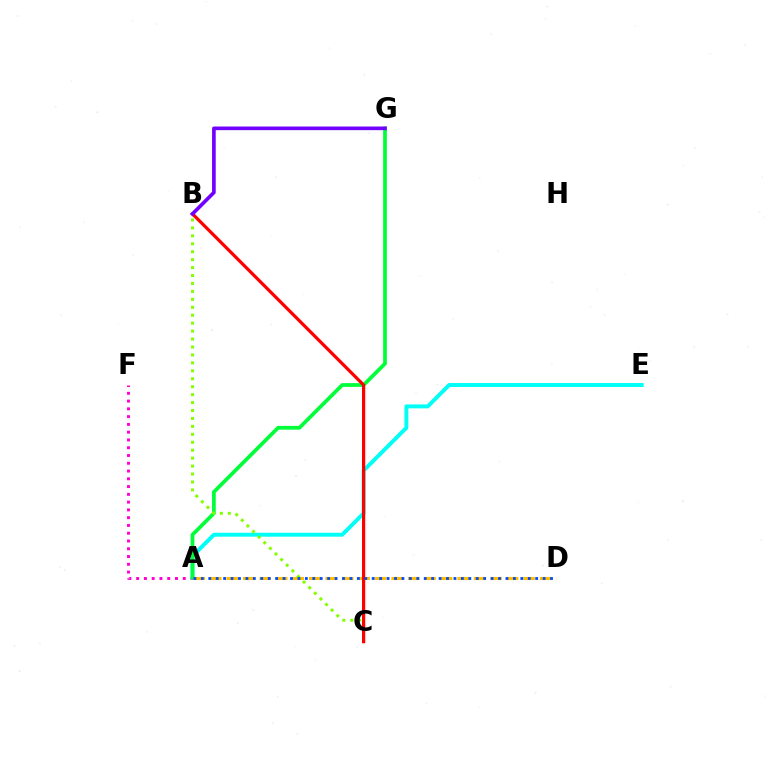{('A', 'F'): [{'color': '#ff00cf', 'line_style': 'dotted', 'thickness': 2.11}], ('A', 'E'): [{'color': '#00fff6', 'line_style': 'solid', 'thickness': 2.83}], ('A', 'G'): [{'color': '#00ff39', 'line_style': 'solid', 'thickness': 2.68}], ('A', 'D'): [{'color': '#ffbd00', 'line_style': 'dashed', 'thickness': 2.24}, {'color': '#004bff', 'line_style': 'dotted', 'thickness': 2.02}], ('B', 'C'): [{'color': '#84ff00', 'line_style': 'dotted', 'thickness': 2.16}, {'color': '#ff0000', 'line_style': 'solid', 'thickness': 2.33}], ('B', 'G'): [{'color': '#7200ff', 'line_style': 'solid', 'thickness': 2.62}]}